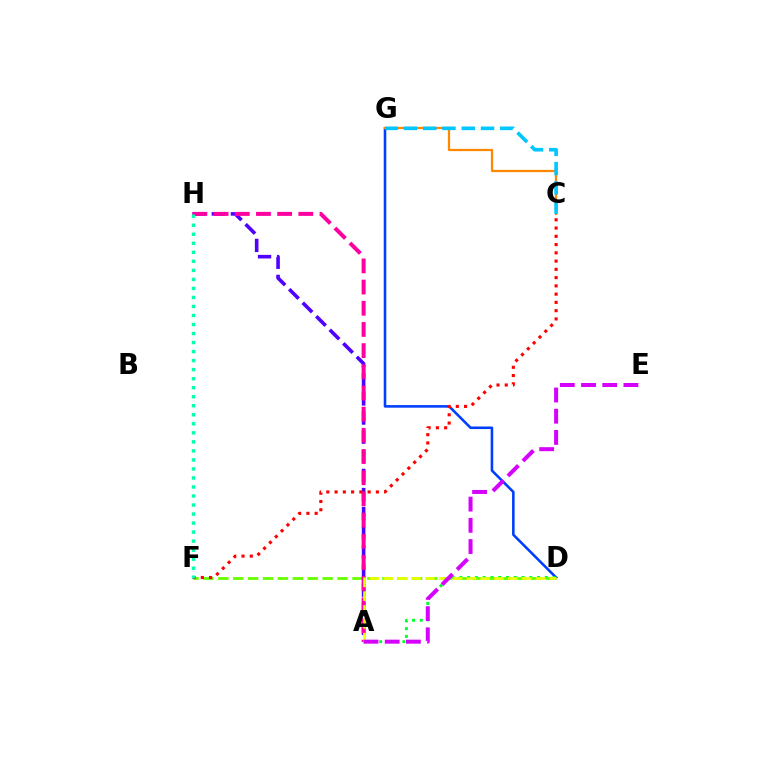{('D', 'G'): [{'color': '#003fff', 'line_style': 'solid', 'thickness': 1.86}], ('C', 'G'): [{'color': '#ff8800', 'line_style': 'solid', 'thickness': 1.61}, {'color': '#00c7ff', 'line_style': 'dashed', 'thickness': 2.62}], ('A', 'D'): [{'color': '#00ff27', 'line_style': 'dotted', 'thickness': 2.11}, {'color': '#eeff00', 'line_style': 'dashed', 'thickness': 1.88}], ('A', 'H'): [{'color': '#4f00ff', 'line_style': 'dashed', 'thickness': 2.6}, {'color': '#ff00a0', 'line_style': 'dashed', 'thickness': 2.88}], ('D', 'F'): [{'color': '#66ff00', 'line_style': 'dashed', 'thickness': 2.03}], ('C', 'F'): [{'color': '#ff0000', 'line_style': 'dotted', 'thickness': 2.24}], ('F', 'H'): [{'color': '#00ffaf', 'line_style': 'dotted', 'thickness': 2.45}], ('A', 'E'): [{'color': '#d600ff', 'line_style': 'dashed', 'thickness': 2.88}]}